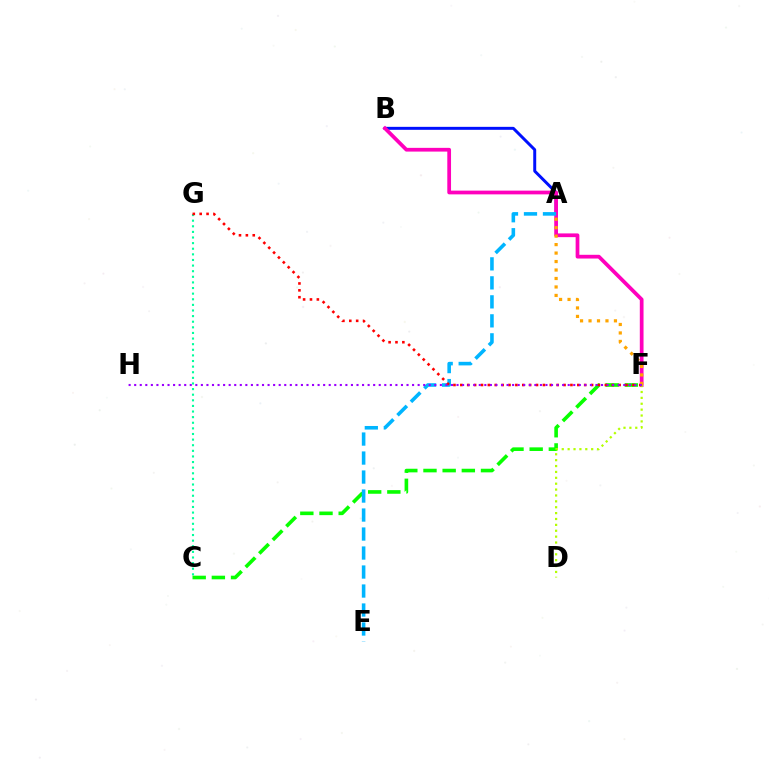{('C', 'G'): [{'color': '#00ff9d', 'line_style': 'dotted', 'thickness': 1.53}], ('A', 'B'): [{'color': '#0010ff', 'line_style': 'solid', 'thickness': 2.14}], ('C', 'F'): [{'color': '#08ff00', 'line_style': 'dashed', 'thickness': 2.6}], ('B', 'F'): [{'color': '#ff00bd', 'line_style': 'solid', 'thickness': 2.69}], ('D', 'F'): [{'color': '#b3ff00', 'line_style': 'dotted', 'thickness': 1.6}], ('A', 'E'): [{'color': '#00b5ff', 'line_style': 'dashed', 'thickness': 2.58}], ('F', 'G'): [{'color': '#ff0000', 'line_style': 'dotted', 'thickness': 1.87}], ('A', 'F'): [{'color': '#ffa500', 'line_style': 'dotted', 'thickness': 2.3}], ('F', 'H'): [{'color': '#9b00ff', 'line_style': 'dotted', 'thickness': 1.51}]}